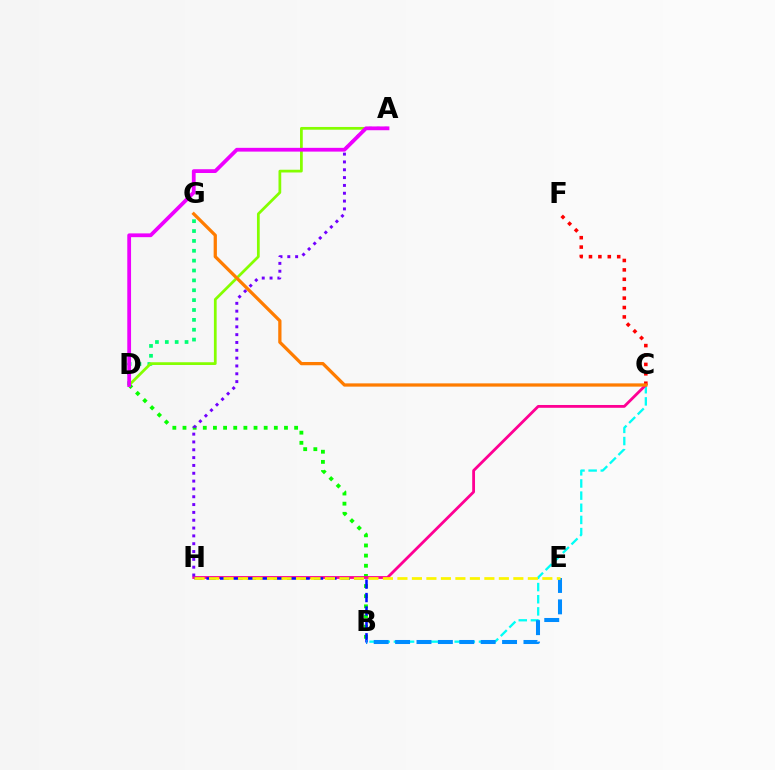{('B', 'C'): [{'color': '#00fff6', 'line_style': 'dashed', 'thickness': 1.65}], ('B', 'D'): [{'color': '#08ff00', 'line_style': 'dotted', 'thickness': 2.76}], ('C', 'H'): [{'color': '#ff0094', 'line_style': 'solid', 'thickness': 2.02}], ('C', 'F'): [{'color': '#ff0000', 'line_style': 'dotted', 'thickness': 2.56}], ('D', 'G'): [{'color': '#00ff74', 'line_style': 'dotted', 'thickness': 2.68}], ('B', 'H'): [{'color': '#0010ff', 'line_style': 'dashed', 'thickness': 1.82}], ('A', 'H'): [{'color': '#7200ff', 'line_style': 'dotted', 'thickness': 2.13}], ('A', 'D'): [{'color': '#84ff00', 'line_style': 'solid', 'thickness': 1.98}, {'color': '#ee00ff', 'line_style': 'solid', 'thickness': 2.72}], ('C', 'G'): [{'color': '#ff7c00', 'line_style': 'solid', 'thickness': 2.34}], ('B', 'E'): [{'color': '#008cff', 'line_style': 'dashed', 'thickness': 2.91}], ('E', 'H'): [{'color': '#fcf500', 'line_style': 'dashed', 'thickness': 1.97}]}